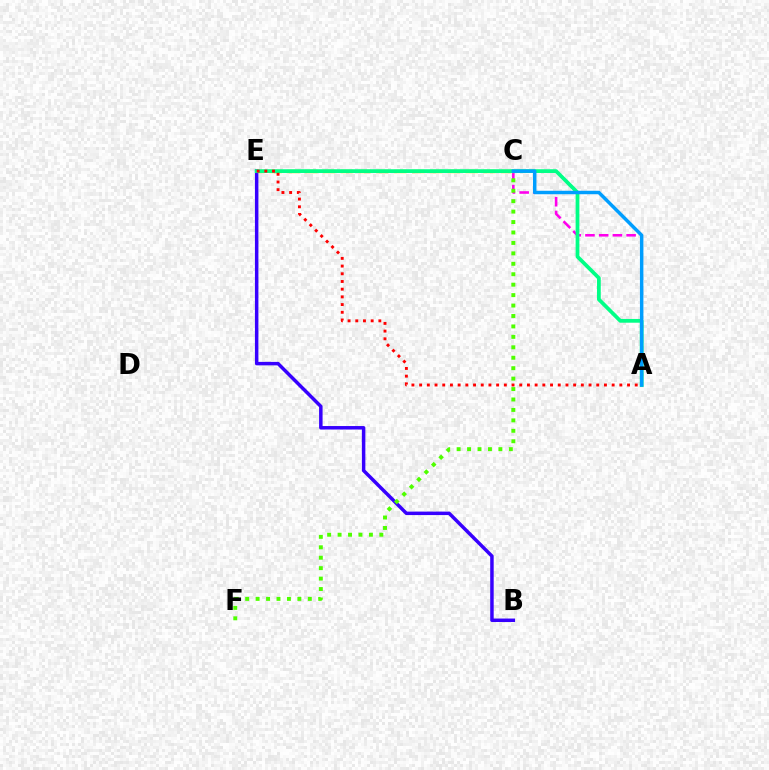{('A', 'C'): [{'color': '#ff00ed', 'line_style': 'dashed', 'thickness': 1.86}, {'color': '#009eff', 'line_style': 'solid', 'thickness': 2.49}], ('B', 'E'): [{'color': '#3700ff', 'line_style': 'solid', 'thickness': 2.51}], ('C', 'F'): [{'color': '#4fff00', 'line_style': 'dotted', 'thickness': 2.84}], ('C', 'E'): [{'color': '#ffd500', 'line_style': 'dashed', 'thickness': 2.42}], ('A', 'E'): [{'color': '#00ff86', 'line_style': 'solid', 'thickness': 2.7}, {'color': '#ff0000', 'line_style': 'dotted', 'thickness': 2.09}]}